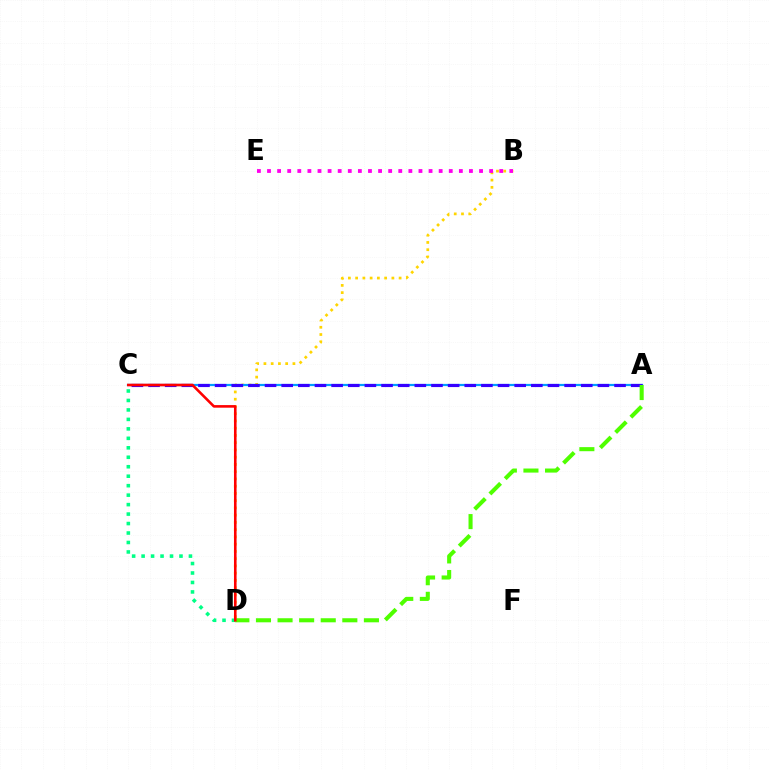{('B', 'D'): [{'color': '#ffd500', 'line_style': 'dotted', 'thickness': 1.97}], ('B', 'E'): [{'color': '#ff00ed', 'line_style': 'dotted', 'thickness': 2.74}], ('A', 'C'): [{'color': '#009eff', 'line_style': 'solid', 'thickness': 1.59}, {'color': '#3700ff', 'line_style': 'dashed', 'thickness': 2.26}], ('C', 'D'): [{'color': '#00ff86', 'line_style': 'dotted', 'thickness': 2.57}, {'color': '#ff0000', 'line_style': 'solid', 'thickness': 1.87}], ('A', 'D'): [{'color': '#4fff00', 'line_style': 'dashed', 'thickness': 2.93}]}